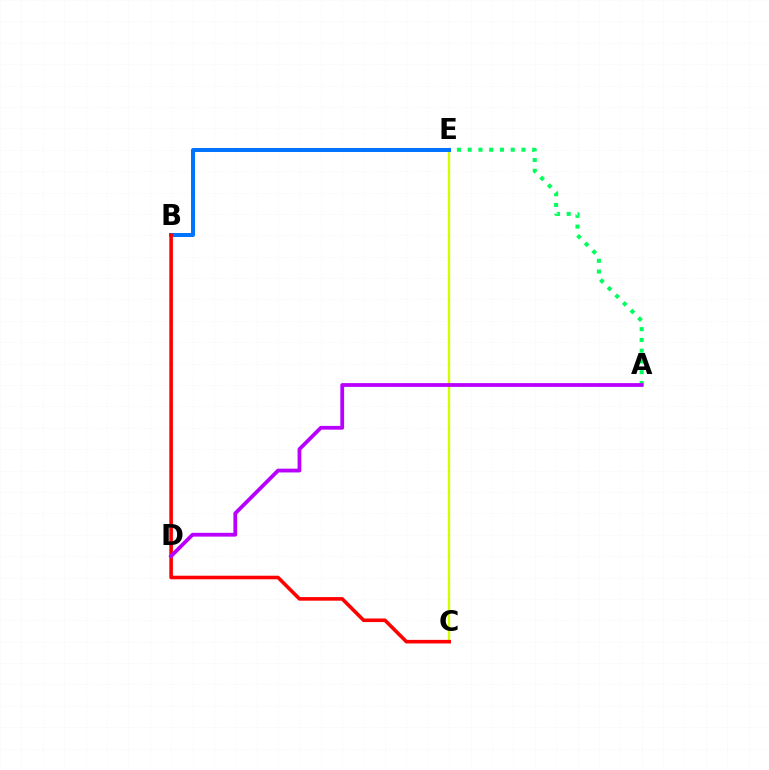{('C', 'E'): [{'color': '#d1ff00', 'line_style': 'solid', 'thickness': 1.7}], ('A', 'E'): [{'color': '#00ff5c', 'line_style': 'dotted', 'thickness': 2.92}], ('B', 'E'): [{'color': '#0074ff', 'line_style': 'solid', 'thickness': 2.87}], ('B', 'C'): [{'color': '#ff0000', 'line_style': 'solid', 'thickness': 2.58}], ('A', 'D'): [{'color': '#b900ff', 'line_style': 'solid', 'thickness': 2.72}]}